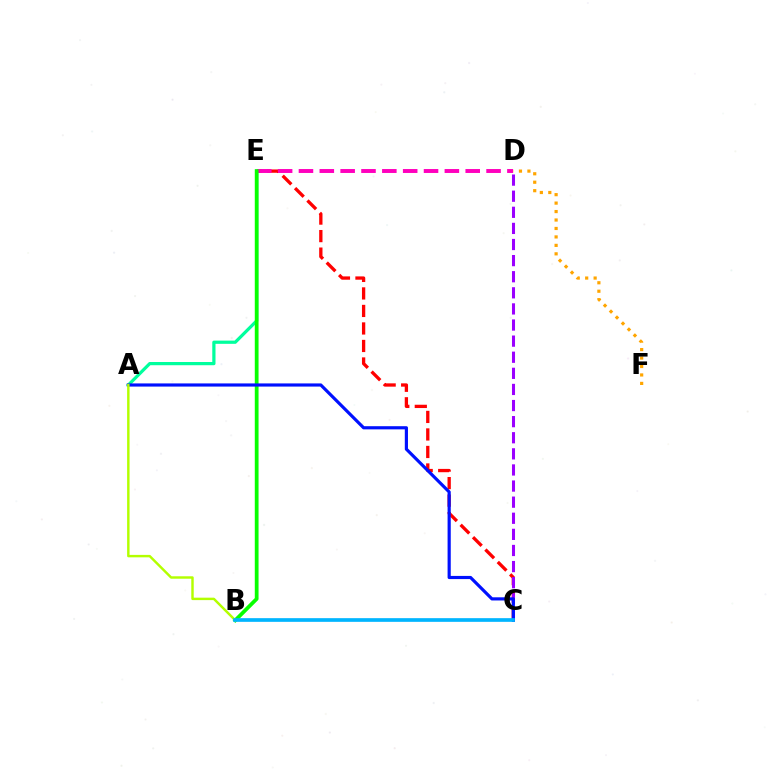{('D', 'F'): [{'color': '#ffa500', 'line_style': 'dotted', 'thickness': 2.3}], ('C', 'E'): [{'color': '#ff0000', 'line_style': 'dashed', 'thickness': 2.38}], ('C', 'D'): [{'color': '#9b00ff', 'line_style': 'dashed', 'thickness': 2.19}], ('A', 'E'): [{'color': '#00ff9d', 'line_style': 'solid', 'thickness': 2.32}], ('D', 'E'): [{'color': '#ff00bd', 'line_style': 'dashed', 'thickness': 2.83}], ('B', 'E'): [{'color': '#08ff00', 'line_style': 'solid', 'thickness': 2.71}], ('A', 'C'): [{'color': '#0010ff', 'line_style': 'solid', 'thickness': 2.28}], ('A', 'B'): [{'color': '#b3ff00', 'line_style': 'solid', 'thickness': 1.76}], ('B', 'C'): [{'color': '#00b5ff', 'line_style': 'solid', 'thickness': 2.65}]}